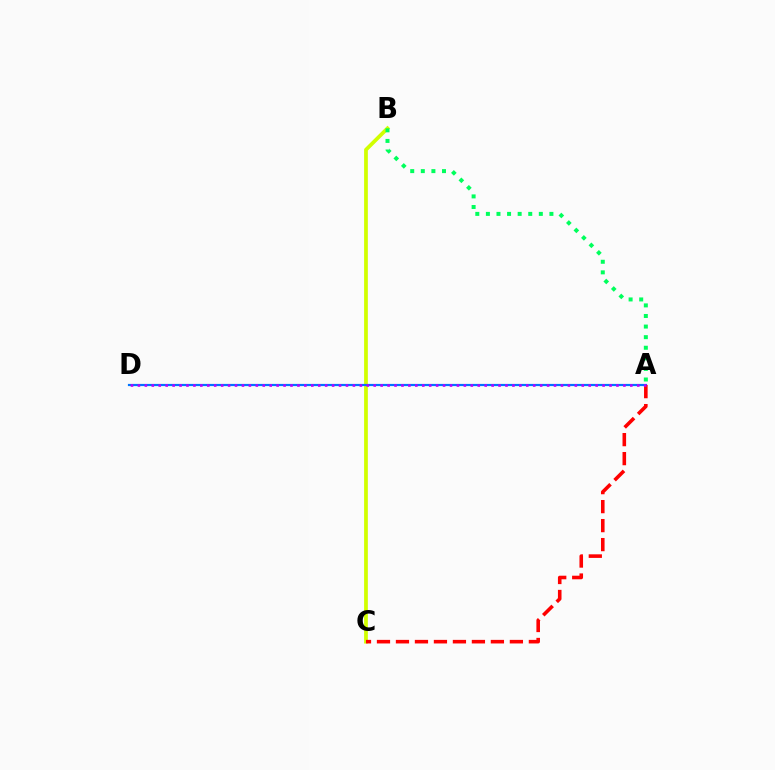{('B', 'C'): [{'color': '#d1ff00', 'line_style': 'solid', 'thickness': 2.69}], ('A', 'D'): [{'color': '#0074ff', 'line_style': 'solid', 'thickness': 1.58}, {'color': '#b900ff', 'line_style': 'dotted', 'thickness': 1.88}], ('A', 'C'): [{'color': '#ff0000', 'line_style': 'dashed', 'thickness': 2.58}], ('A', 'B'): [{'color': '#00ff5c', 'line_style': 'dotted', 'thickness': 2.88}]}